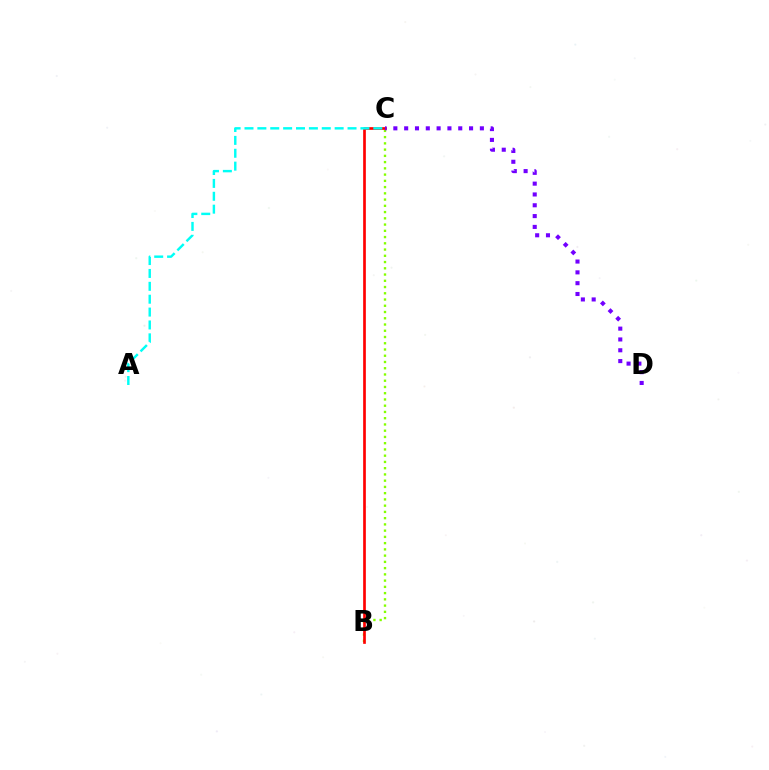{('B', 'C'): [{'color': '#84ff00', 'line_style': 'dotted', 'thickness': 1.7}, {'color': '#ff0000', 'line_style': 'solid', 'thickness': 1.93}], ('A', 'C'): [{'color': '#00fff6', 'line_style': 'dashed', 'thickness': 1.75}], ('C', 'D'): [{'color': '#7200ff', 'line_style': 'dotted', 'thickness': 2.94}]}